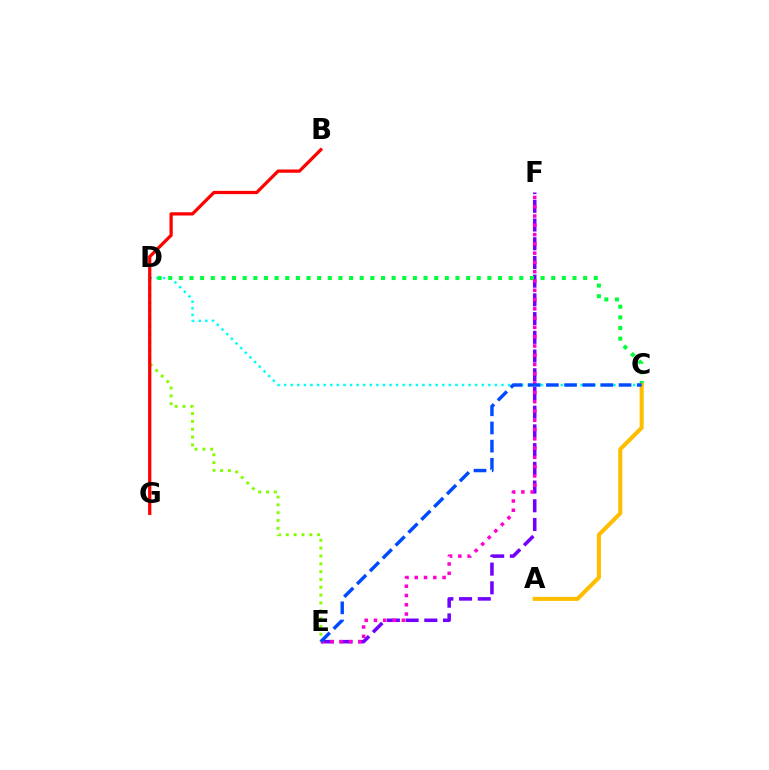{('C', 'D'): [{'color': '#00fff6', 'line_style': 'dotted', 'thickness': 1.79}, {'color': '#00ff39', 'line_style': 'dotted', 'thickness': 2.89}], ('D', 'E'): [{'color': '#84ff00', 'line_style': 'dotted', 'thickness': 2.13}], ('E', 'F'): [{'color': '#7200ff', 'line_style': 'dashed', 'thickness': 2.54}, {'color': '#ff00cf', 'line_style': 'dotted', 'thickness': 2.52}], ('B', 'G'): [{'color': '#ff0000', 'line_style': 'solid', 'thickness': 2.34}], ('A', 'C'): [{'color': '#ffbd00', 'line_style': 'solid', 'thickness': 2.93}], ('C', 'E'): [{'color': '#004bff', 'line_style': 'dashed', 'thickness': 2.47}]}